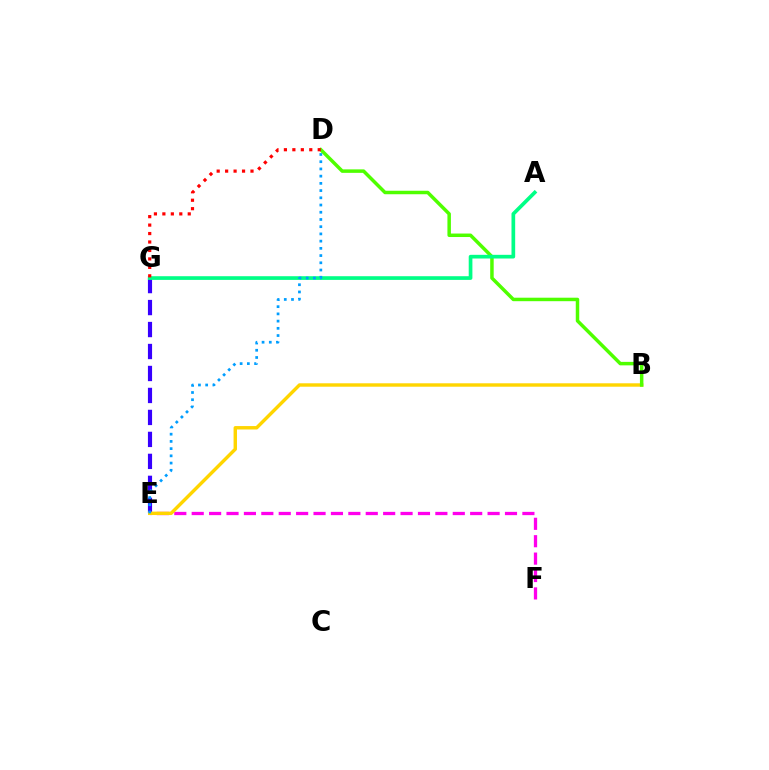{('E', 'G'): [{'color': '#3700ff', 'line_style': 'dashed', 'thickness': 2.99}], ('E', 'F'): [{'color': '#ff00ed', 'line_style': 'dashed', 'thickness': 2.36}], ('B', 'E'): [{'color': '#ffd500', 'line_style': 'solid', 'thickness': 2.46}], ('B', 'D'): [{'color': '#4fff00', 'line_style': 'solid', 'thickness': 2.51}], ('A', 'G'): [{'color': '#00ff86', 'line_style': 'solid', 'thickness': 2.65}], ('D', 'E'): [{'color': '#009eff', 'line_style': 'dotted', 'thickness': 1.96}], ('D', 'G'): [{'color': '#ff0000', 'line_style': 'dotted', 'thickness': 2.3}]}